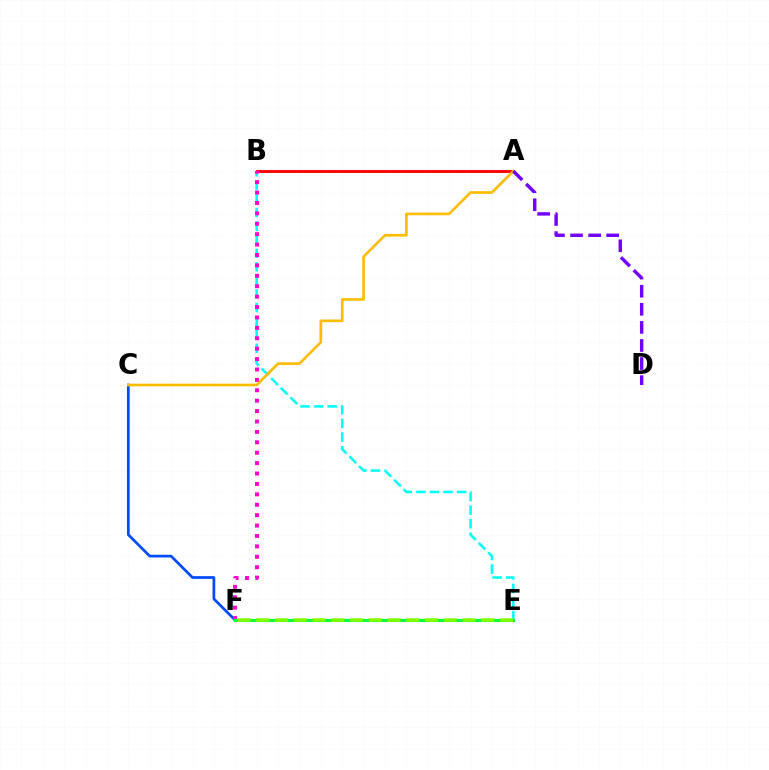{('C', 'F'): [{'color': '#004bff', 'line_style': 'solid', 'thickness': 1.96}], ('B', 'E'): [{'color': '#00fff6', 'line_style': 'dashed', 'thickness': 1.84}], ('A', 'B'): [{'color': '#ff0000', 'line_style': 'solid', 'thickness': 2.08}], ('B', 'F'): [{'color': '#ff00cf', 'line_style': 'dotted', 'thickness': 2.83}], ('E', 'F'): [{'color': '#00ff39', 'line_style': 'solid', 'thickness': 2.22}, {'color': '#84ff00', 'line_style': 'dashed', 'thickness': 2.55}], ('A', 'C'): [{'color': '#ffbd00', 'line_style': 'solid', 'thickness': 1.93}], ('A', 'D'): [{'color': '#7200ff', 'line_style': 'dashed', 'thickness': 2.46}]}